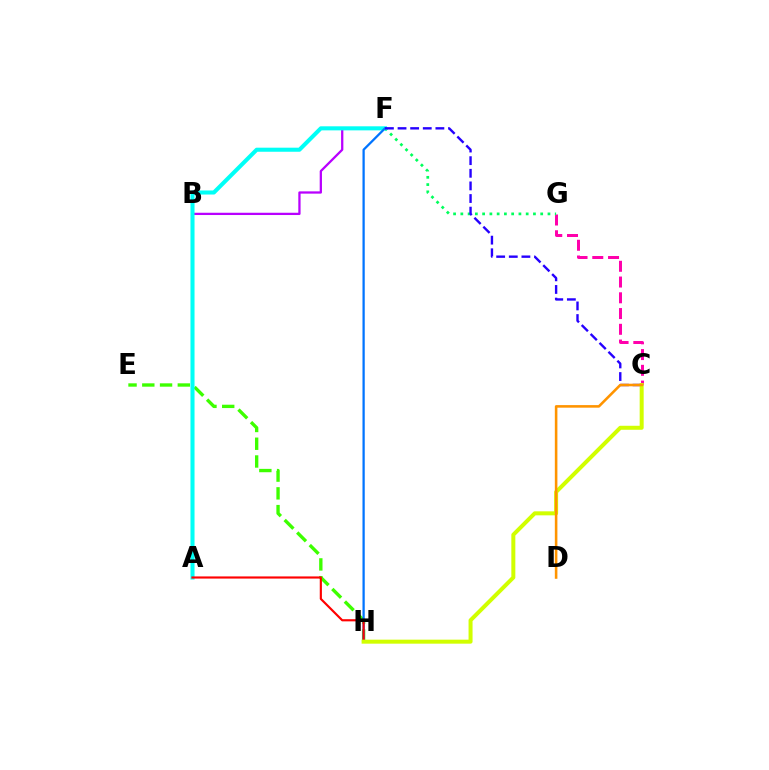{('C', 'G'): [{'color': '#ff00ac', 'line_style': 'dashed', 'thickness': 2.14}], ('F', 'G'): [{'color': '#00ff5c', 'line_style': 'dotted', 'thickness': 1.97}], ('B', 'F'): [{'color': '#b900ff', 'line_style': 'solid', 'thickness': 1.63}], ('E', 'H'): [{'color': '#3dff00', 'line_style': 'dashed', 'thickness': 2.41}], ('A', 'F'): [{'color': '#00fff6', 'line_style': 'solid', 'thickness': 2.93}], ('F', 'H'): [{'color': '#0074ff', 'line_style': 'solid', 'thickness': 1.63}], ('A', 'H'): [{'color': '#ff0000', 'line_style': 'solid', 'thickness': 1.55}], ('C', 'F'): [{'color': '#2500ff', 'line_style': 'dashed', 'thickness': 1.71}], ('C', 'H'): [{'color': '#d1ff00', 'line_style': 'solid', 'thickness': 2.89}], ('C', 'D'): [{'color': '#ff9400', 'line_style': 'solid', 'thickness': 1.85}]}